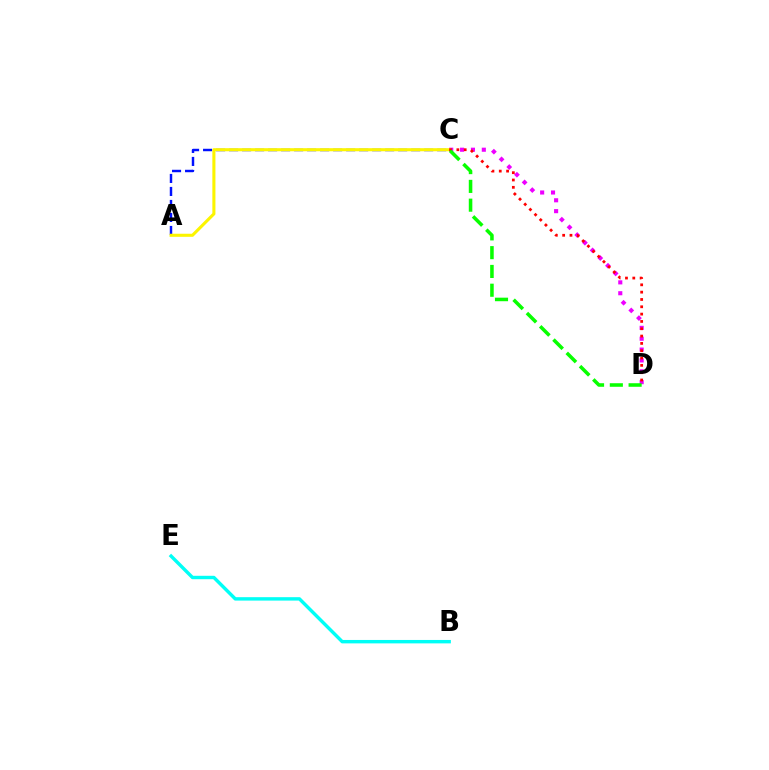{('C', 'D'): [{'color': '#ee00ff', 'line_style': 'dotted', 'thickness': 2.95}, {'color': '#ff0000', 'line_style': 'dotted', 'thickness': 1.99}, {'color': '#08ff00', 'line_style': 'dashed', 'thickness': 2.55}], ('A', 'C'): [{'color': '#0010ff', 'line_style': 'dashed', 'thickness': 1.77}, {'color': '#fcf500', 'line_style': 'solid', 'thickness': 2.21}], ('B', 'E'): [{'color': '#00fff6', 'line_style': 'solid', 'thickness': 2.46}]}